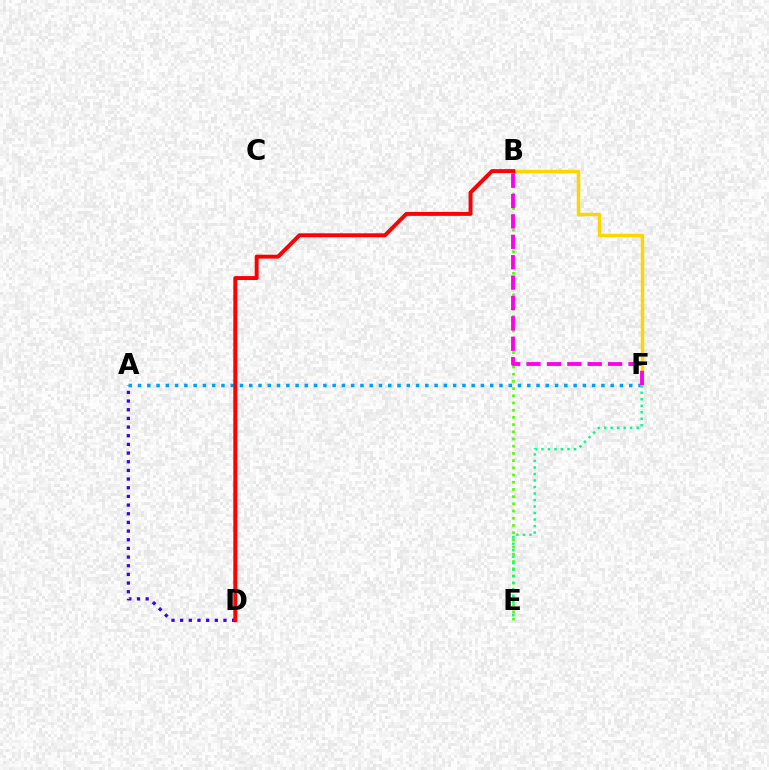{('A', 'D'): [{'color': '#3700ff', 'line_style': 'dotted', 'thickness': 2.35}], ('A', 'F'): [{'color': '#009eff', 'line_style': 'dotted', 'thickness': 2.52}], ('B', 'E'): [{'color': '#4fff00', 'line_style': 'dotted', 'thickness': 1.96}], ('B', 'F'): [{'color': '#ffd500', 'line_style': 'solid', 'thickness': 2.47}, {'color': '#ff00ed', 'line_style': 'dashed', 'thickness': 2.77}], ('B', 'D'): [{'color': '#ff0000', 'line_style': 'solid', 'thickness': 2.84}], ('E', 'F'): [{'color': '#00ff86', 'line_style': 'dotted', 'thickness': 1.77}]}